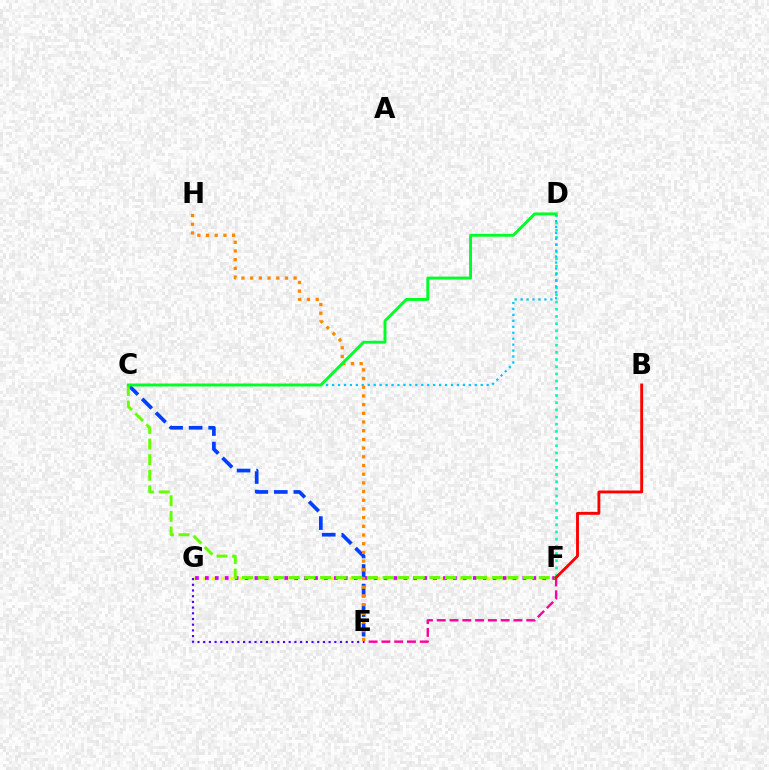{('F', 'G'): [{'color': '#eeff00', 'line_style': 'dotted', 'thickness': 2.49}, {'color': '#d600ff', 'line_style': 'dotted', 'thickness': 2.7}], ('D', 'F'): [{'color': '#00ffaf', 'line_style': 'dotted', 'thickness': 1.95}], ('C', 'D'): [{'color': '#00c7ff', 'line_style': 'dotted', 'thickness': 1.62}, {'color': '#00ff27', 'line_style': 'solid', 'thickness': 2.1}], ('C', 'E'): [{'color': '#003fff', 'line_style': 'dashed', 'thickness': 2.66}], ('C', 'F'): [{'color': '#66ff00', 'line_style': 'dashed', 'thickness': 2.12}], ('E', 'F'): [{'color': '#ff00a0', 'line_style': 'dashed', 'thickness': 1.74}], ('E', 'H'): [{'color': '#ff8800', 'line_style': 'dotted', 'thickness': 2.36}], ('B', 'F'): [{'color': '#ff0000', 'line_style': 'solid', 'thickness': 2.07}], ('E', 'G'): [{'color': '#4f00ff', 'line_style': 'dotted', 'thickness': 1.55}]}